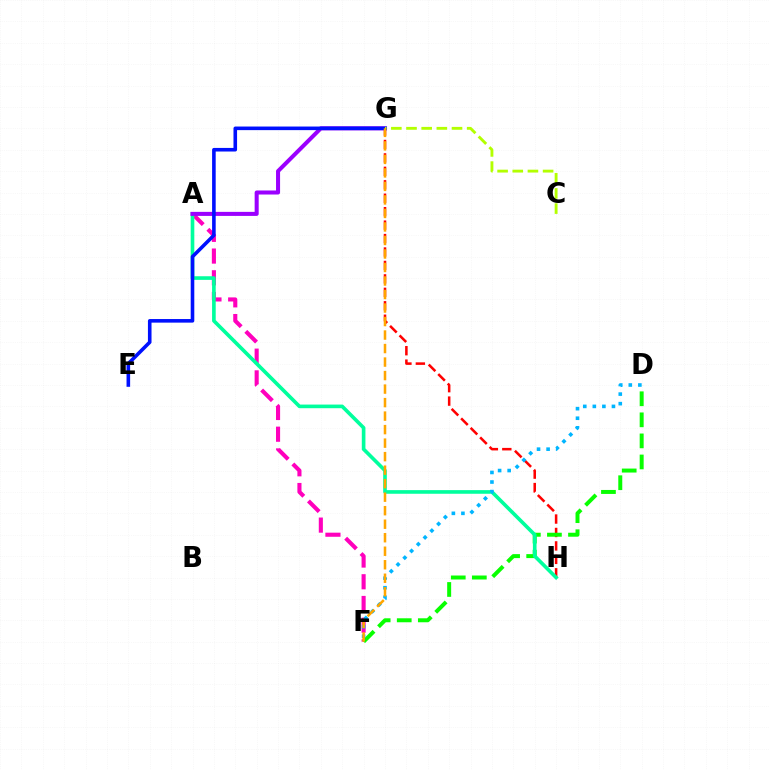{('G', 'H'): [{'color': '#ff0000', 'line_style': 'dashed', 'thickness': 1.83}], ('A', 'F'): [{'color': '#ff00bd', 'line_style': 'dashed', 'thickness': 2.95}], ('D', 'F'): [{'color': '#08ff00', 'line_style': 'dashed', 'thickness': 2.86}, {'color': '#00b5ff', 'line_style': 'dotted', 'thickness': 2.6}], ('A', 'H'): [{'color': '#00ff9d', 'line_style': 'solid', 'thickness': 2.62}], ('A', 'G'): [{'color': '#9b00ff', 'line_style': 'solid', 'thickness': 2.91}], ('E', 'G'): [{'color': '#0010ff', 'line_style': 'solid', 'thickness': 2.59}], ('C', 'G'): [{'color': '#b3ff00', 'line_style': 'dashed', 'thickness': 2.06}], ('F', 'G'): [{'color': '#ffa500', 'line_style': 'dashed', 'thickness': 1.84}]}